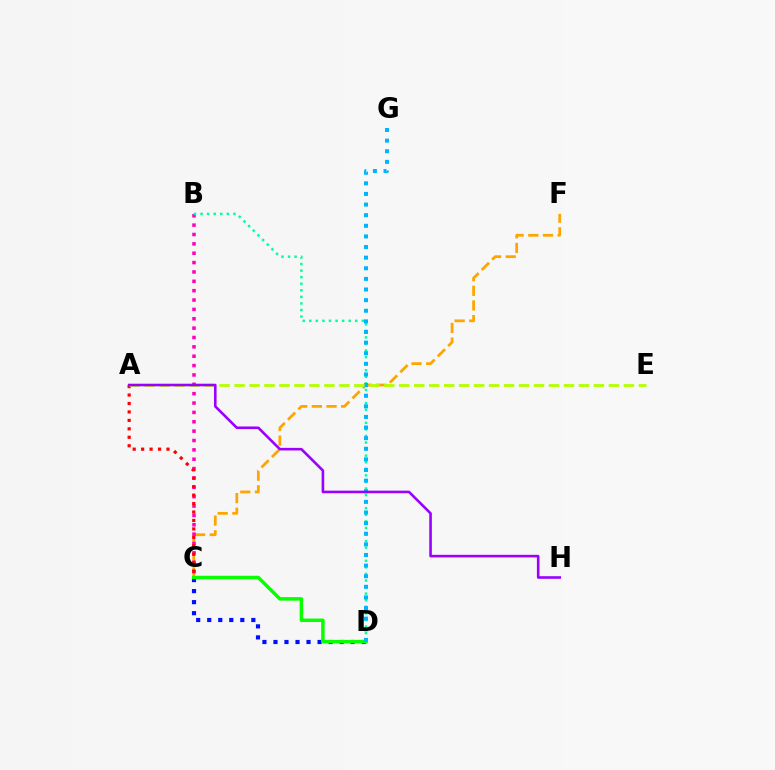{('C', 'D'): [{'color': '#0010ff', 'line_style': 'dotted', 'thickness': 3.0}, {'color': '#08ff00', 'line_style': 'solid', 'thickness': 2.51}], ('C', 'F'): [{'color': '#ffa500', 'line_style': 'dashed', 'thickness': 1.99}], ('B', 'C'): [{'color': '#ff00bd', 'line_style': 'dotted', 'thickness': 2.54}], ('B', 'D'): [{'color': '#00ff9d', 'line_style': 'dotted', 'thickness': 1.79}], ('A', 'C'): [{'color': '#ff0000', 'line_style': 'dotted', 'thickness': 2.3}], ('D', 'G'): [{'color': '#00b5ff', 'line_style': 'dotted', 'thickness': 2.88}], ('A', 'E'): [{'color': '#b3ff00', 'line_style': 'dashed', 'thickness': 2.03}], ('A', 'H'): [{'color': '#9b00ff', 'line_style': 'solid', 'thickness': 1.87}]}